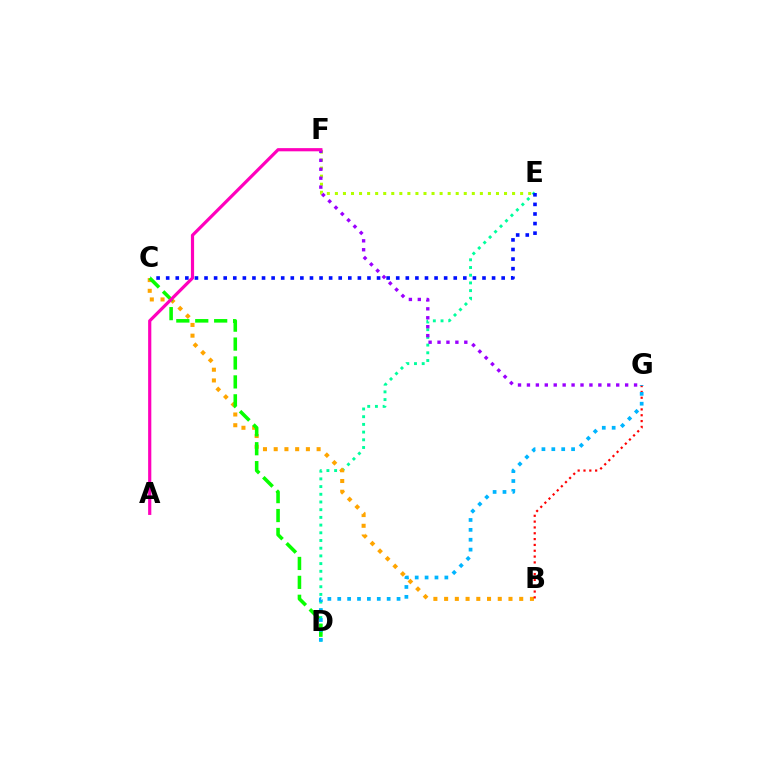{('D', 'E'): [{'color': '#00ff9d', 'line_style': 'dotted', 'thickness': 2.09}], ('E', 'F'): [{'color': '#b3ff00', 'line_style': 'dotted', 'thickness': 2.19}], ('C', 'E'): [{'color': '#0010ff', 'line_style': 'dotted', 'thickness': 2.6}], ('B', 'C'): [{'color': '#ffa500', 'line_style': 'dotted', 'thickness': 2.91}], ('B', 'G'): [{'color': '#ff0000', 'line_style': 'dotted', 'thickness': 1.58}], ('C', 'D'): [{'color': '#08ff00', 'line_style': 'dashed', 'thickness': 2.57}], ('F', 'G'): [{'color': '#9b00ff', 'line_style': 'dotted', 'thickness': 2.43}], ('A', 'F'): [{'color': '#ff00bd', 'line_style': 'solid', 'thickness': 2.3}], ('D', 'G'): [{'color': '#00b5ff', 'line_style': 'dotted', 'thickness': 2.69}]}